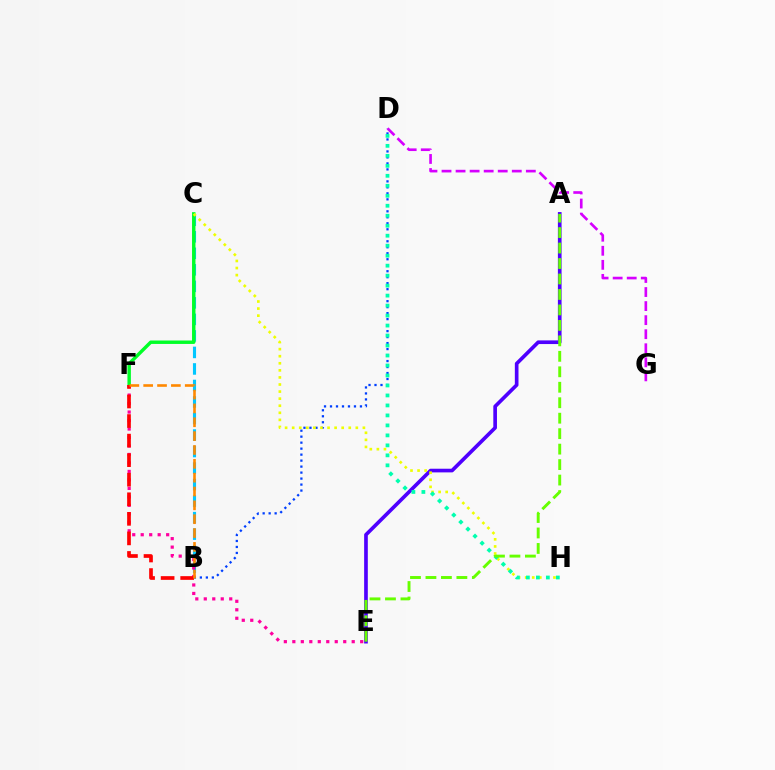{('B', 'D'): [{'color': '#003fff', 'line_style': 'dotted', 'thickness': 1.63}], ('B', 'C'): [{'color': '#00c7ff', 'line_style': 'dashed', 'thickness': 2.24}], ('E', 'F'): [{'color': '#ff00a0', 'line_style': 'dotted', 'thickness': 2.3}], ('C', 'F'): [{'color': '#00ff27', 'line_style': 'solid', 'thickness': 2.47}], ('A', 'E'): [{'color': '#4f00ff', 'line_style': 'solid', 'thickness': 2.64}, {'color': '#66ff00', 'line_style': 'dashed', 'thickness': 2.1}], ('C', 'H'): [{'color': '#eeff00', 'line_style': 'dotted', 'thickness': 1.92}], ('B', 'F'): [{'color': '#ff0000', 'line_style': 'dashed', 'thickness': 2.66}, {'color': '#ff8800', 'line_style': 'dashed', 'thickness': 1.88}], ('D', 'G'): [{'color': '#d600ff', 'line_style': 'dashed', 'thickness': 1.91}], ('D', 'H'): [{'color': '#00ffaf', 'line_style': 'dotted', 'thickness': 2.71}]}